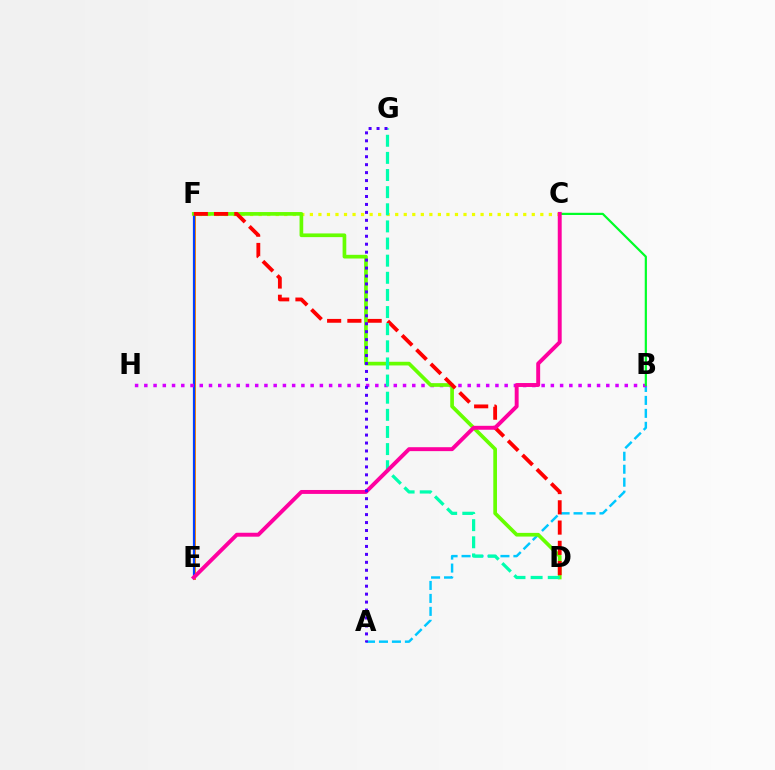{('A', 'B'): [{'color': '#00c7ff', 'line_style': 'dashed', 'thickness': 1.76}], ('E', 'F'): [{'color': '#ff8800', 'line_style': 'solid', 'thickness': 2.15}, {'color': '#003fff', 'line_style': 'solid', 'thickness': 1.59}], ('B', 'H'): [{'color': '#d600ff', 'line_style': 'dotted', 'thickness': 2.51}], ('C', 'F'): [{'color': '#eeff00', 'line_style': 'dotted', 'thickness': 2.32}], ('D', 'F'): [{'color': '#66ff00', 'line_style': 'solid', 'thickness': 2.65}, {'color': '#ff0000', 'line_style': 'dashed', 'thickness': 2.75}], ('B', 'C'): [{'color': '#00ff27', 'line_style': 'solid', 'thickness': 1.58}], ('D', 'G'): [{'color': '#00ffaf', 'line_style': 'dashed', 'thickness': 2.33}], ('C', 'E'): [{'color': '#ff00a0', 'line_style': 'solid', 'thickness': 2.83}], ('A', 'G'): [{'color': '#4f00ff', 'line_style': 'dotted', 'thickness': 2.16}]}